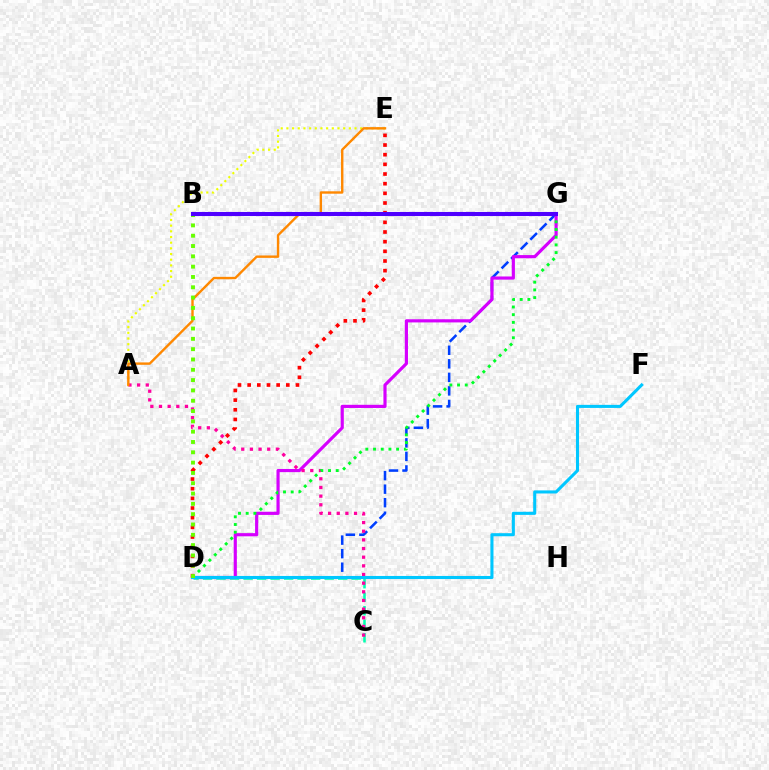{('D', 'G'): [{'color': '#003fff', 'line_style': 'dashed', 'thickness': 1.84}, {'color': '#d600ff', 'line_style': 'solid', 'thickness': 2.28}, {'color': '#00ff27', 'line_style': 'dotted', 'thickness': 2.09}], ('C', 'D'): [{'color': '#00ffaf', 'line_style': 'dashed', 'thickness': 1.84}], ('A', 'E'): [{'color': '#eeff00', 'line_style': 'dotted', 'thickness': 1.54}, {'color': '#ff8800', 'line_style': 'solid', 'thickness': 1.73}], ('A', 'C'): [{'color': '#ff00a0', 'line_style': 'dotted', 'thickness': 2.35}], ('D', 'F'): [{'color': '#00c7ff', 'line_style': 'solid', 'thickness': 2.21}], ('D', 'E'): [{'color': '#ff0000', 'line_style': 'dotted', 'thickness': 2.63}], ('B', 'D'): [{'color': '#66ff00', 'line_style': 'dotted', 'thickness': 2.8}], ('B', 'G'): [{'color': '#4f00ff', 'line_style': 'solid', 'thickness': 2.93}]}